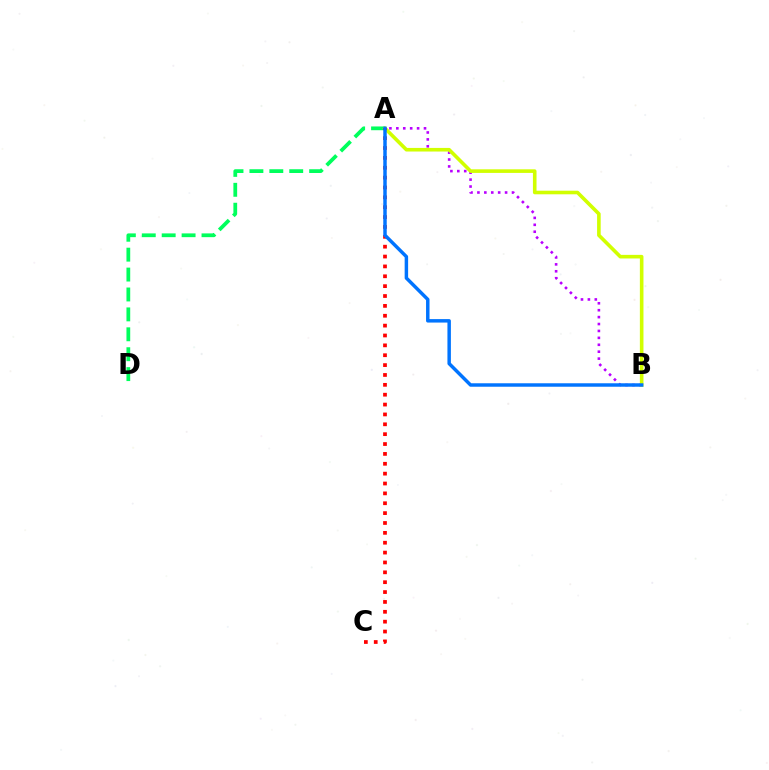{('A', 'B'): [{'color': '#b900ff', 'line_style': 'dotted', 'thickness': 1.88}, {'color': '#d1ff00', 'line_style': 'solid', 'thickness': 2.59}, {'color': '#0074ff', 'line_style': 'solid', 'thickness': 2.49}], ('A', 'D'): [{'color': '#00ff5c', 'line_style': 'dashed', 'thickness': 2.7}], ('A', 'C'): [{'color': '#ff0000', 'line_style': 'dotted', 'thickness': 2.68}]}